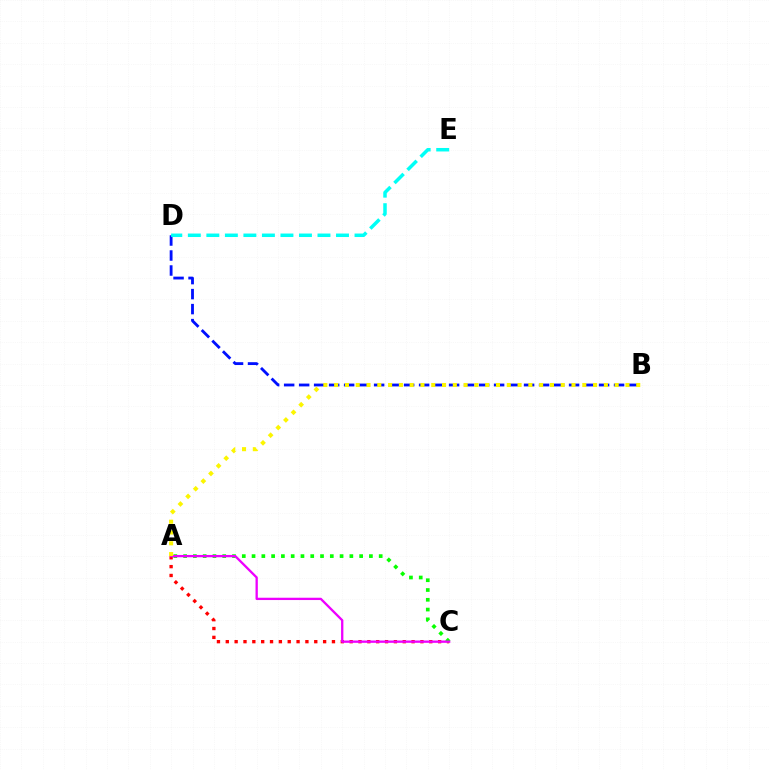{('A', 'C'): [{'color': '#ff0000', 'line_style': 'dotted', 'thickness': 2.4}, {'color': '#08ff00', 'line_style': 'dotted', 'thickness': 2.66}, {'color': '#ee00ff', 'line_style': 'solid', 'thickness': 1.66}], ('B', 'D'): [{'color': '#0010ff', 'line_style': 'dashed', 'thickness': 2.04}], ('A', 'B'): [{'color': '#fcf500', 'line_style': 'dotted', 'thickness': 2.93}], ('D', 'E'): [{'color': '#00fff6', 'line_style': 'dashed', 'thickness': 2.52}]}